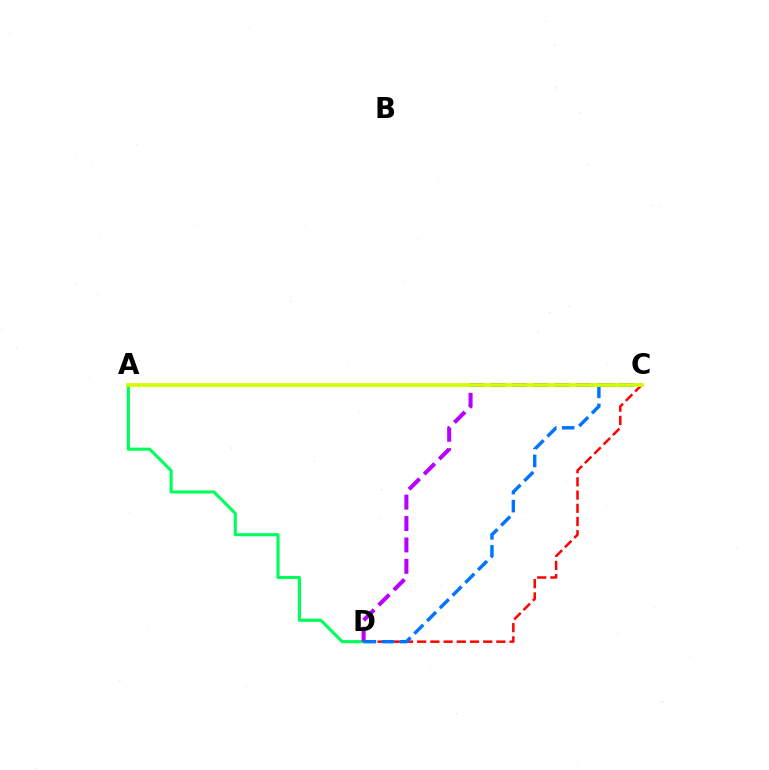{('C', 'D'): [{'color': '#ff0000', 'line_style': 'dashed', 'thickness': 1.79}, {'color': '#b900ff', 'line_style': 'dashed', 'thickness': 2.91}, {'color': '#0074ff', 'line_style': 'dashed', 'thickness': 2.45}], ('A', 'D'): [{'color': '#00ff5c', 'line_style': 'solid', 'thickness': 2.24}], ('A', 'C'): [{'color': '#d1ff00', 'line_style': 'solid', 'thickness': 2.68}]}